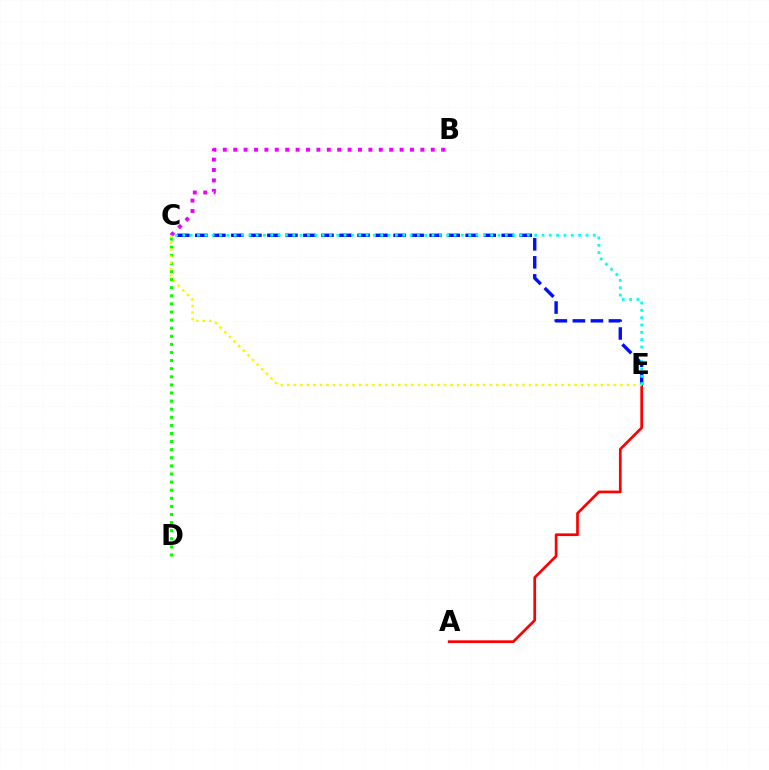{('C', 'E'): [{'color': '#0010ff', 'line_style': 'dashed', 'thickness': 2.45}, {'color': '#fcf500', 'line_style': 'dotted', 'thickness': 1.77}, {'color': '#00fff6', 'line_style': 'dotted', 'thickness': 1.99}], ('A', 'E'): [{'color': '#ff0000', 'line_style': 'solid', 'thickness': 1.95}], ('C', 'D'): [{'color': '#08ff00', 'line_style': 'dotted', 'thickness': 2.2}], ('B', 'C'): [{'color': '#ee00ff', 'line_style': 'dotted', 'thickness': 2.82}]}